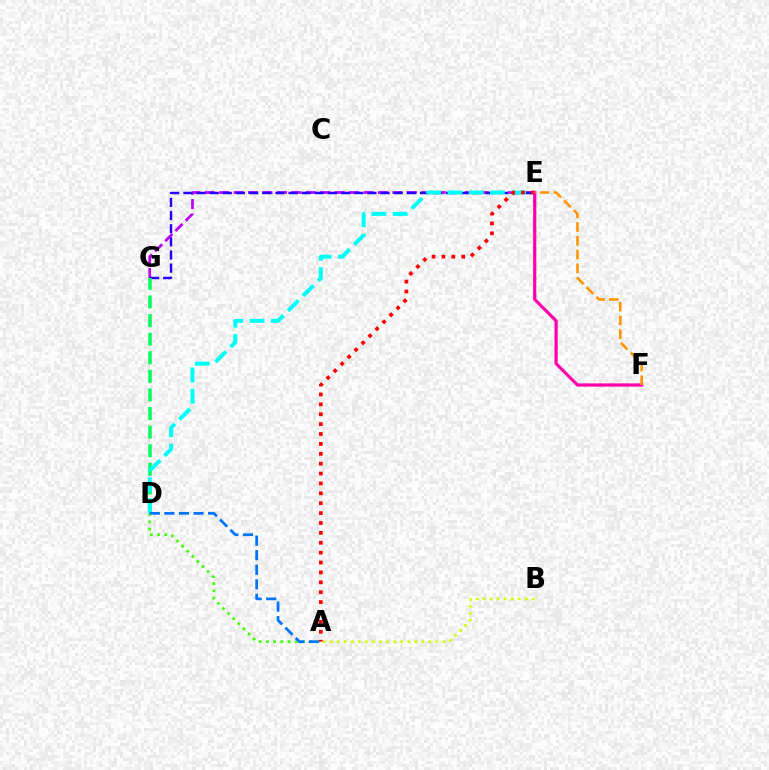{('E', 'G'): [{'color': '#b900ff', 'line_style': 'dashed', 'thickness': 1.96}, {'color': '#2500ff', 'line_style': 'dashed', 'thickness': 1.79}], ('D', 'G'): [{'color': '#00ff5c', 'line_style': 'dashed', 'thickness': 2.53}], ('A', 'B'): [{'color': '#d1ff00', 'line_style': 'dotted', 'thickness': 1.91}], ('D', 'E'): [{'color': '#00fff6', 'line_style': 'dashed', 'thickness': 2.89}], ('A', 'D'): [{'color': '#3dff00', 'line_style': 'dotted', 'thickness': 1.96}, {'color': '#0074ff', 'line_style': 'dashed', 'thickness': 1.98}], ('A', 'E'): [{'color': '#ff0000', 'line_style': 'dotted', 'thickness': 2.69}], ('E', 'F'): [{'color': '#ff00ac', 'line_style': 'solid', 'thickness': 2.31}, {'color': '#ff9400', 'line_style': 'dashed', 'thickness': 1.87}]}